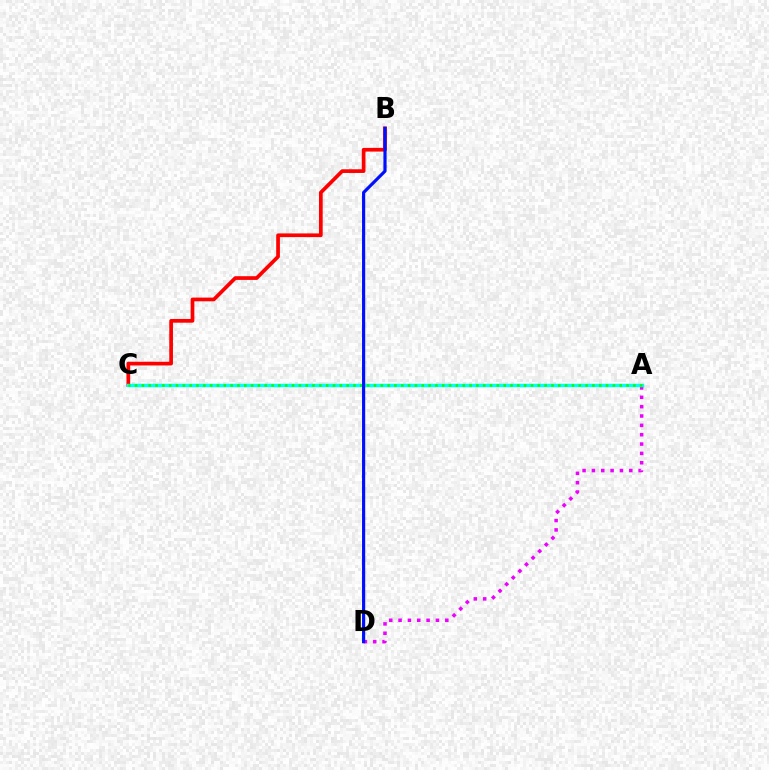{('A', 'C'): [{'color': '#fcf500', 'line_style': 'dashed', 'thickness': 2.05}, {'color': '#00fff6', 'line_style': 'solid', 'thickness': 2.48}, {'color': '#08ff00', 'line_style': 'dotted', 'thickness': 1.85}], ('A', 'D'): [{'color': '#ee00ff', 'line_style': 'dotted', 'thickness': 2.54}], ('B', 'C'): [{'color': '#ff0000', 'line_style': 'solid', 'thickness': 2.67}], ('B', 'D'): [{'color': '#0010ff', 'line_style': 'solid', 'thickness': 2.28}]}